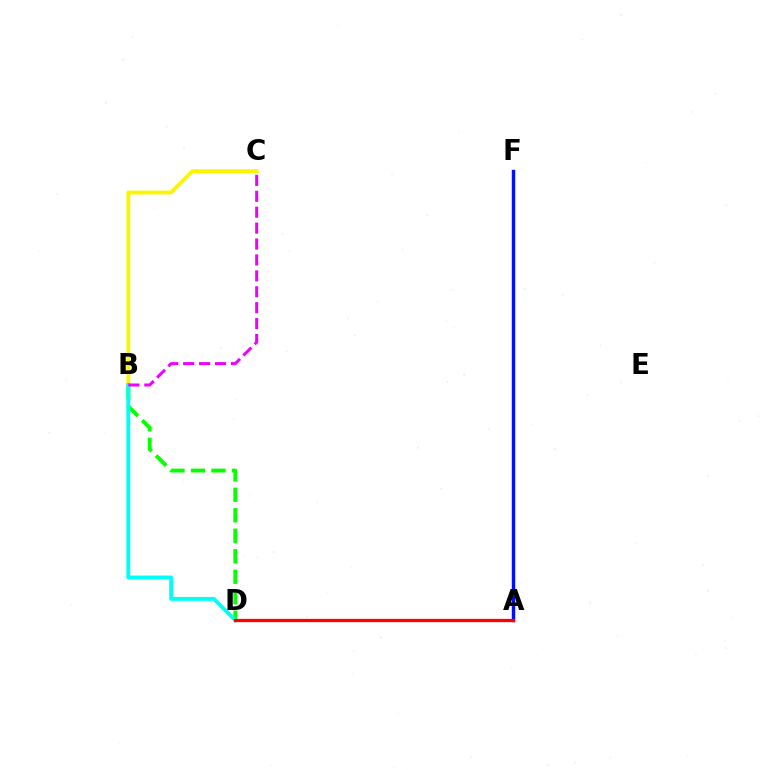{('B', 'D'): [{'color': '#08ff00', 'line_style': 'dashed', 'thickness': 2.78}, {'color': '#00fff6', 'line_style': 'solid', 'thickness': 2.81}], ('A', 'F'): [{'color': '#0010ff', 'line_style': 'solid', 'thickness': 2.47}], ('B', 'C'): [{'color': '#fcf500', 'line_style': 'solid', 'thickness': 2.77}, {'color': '#ee00ff', 'line_style': 'dashed', 'thickness': 2.16}], ('A', 'D'): [{'color': '#ff0000', 'line_style': 'solid', 'thickness': 2.35}]}